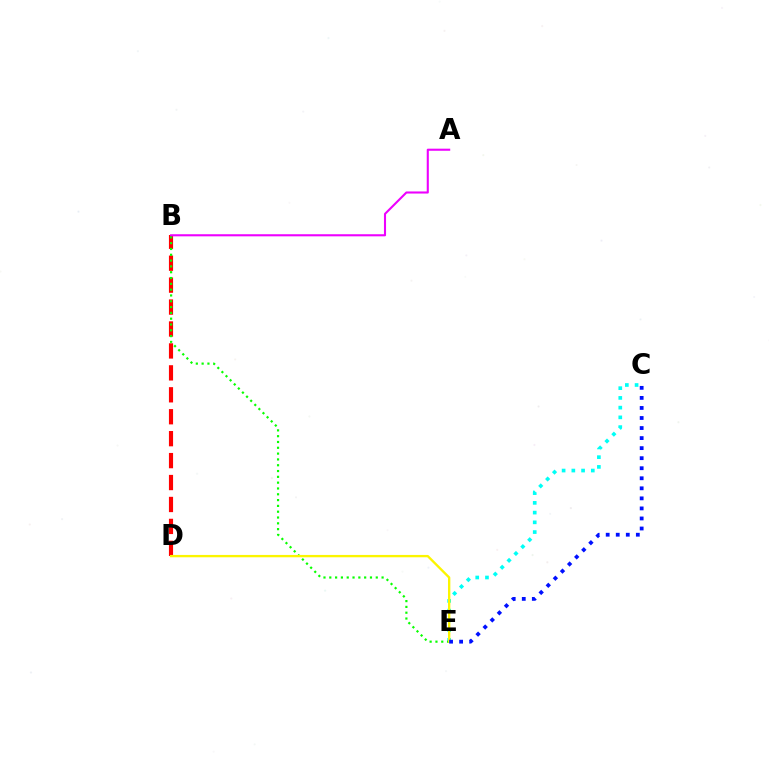{('B', 'D'): [{'color': '#ff0000', 'line_style': 'dashed', 'thickness': 2.98}], ('C', 'E'): [{'color': '#00fff6', 'line_style': 'dotted', 'thickness': 2.64}, {'color': '#0010ff', 'line_style': 'dotted', 'thickness': 2.73}], ('B', 'E'): [{'color': '#08ff00', 'line_style': 'dotted', 'thickness': 1.58}], ('D', 'E'): [{'color': '#fcf500', 'line_style': 'solid', 'thickness': 1.69}], ('A', 'B'): [{'color': '#ee00ff', 'line_style': 'solid', 'thickness': 1.51}]}